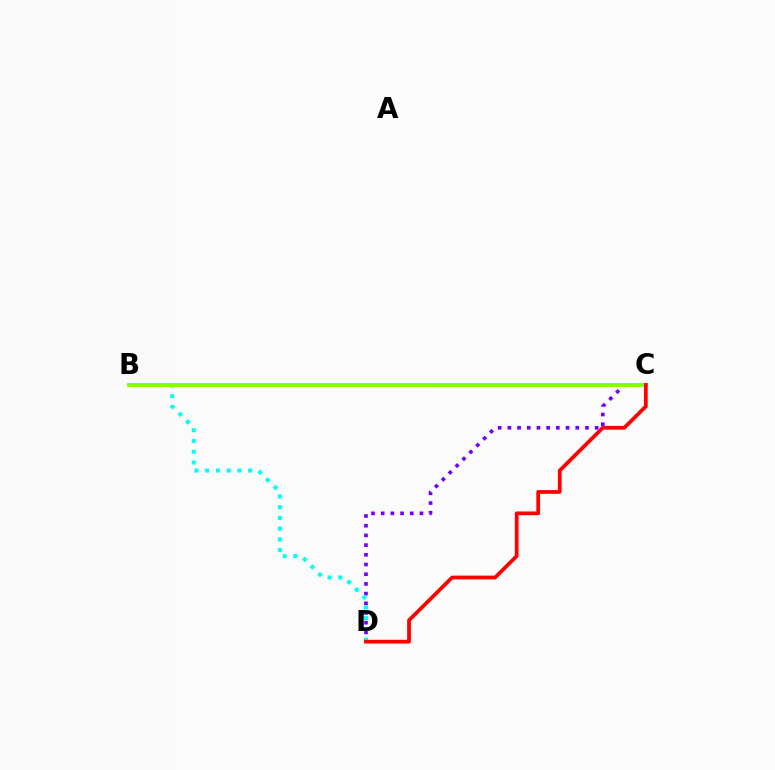{('C', 'D'): [{'color': '#7200ff', 'line_style': 'dotted', 'thickness': 2.63}, {'color': '#ff0000', 'line_style': 'solid', 'thickness': 2.69}], ('B', 'D'): [{'color': '#00fff6', 'line_style': 'dotted', 'thickness': 2.92}], ('B', 'C'): [{'color': '#84ff00', 'line_style': 'solid', 'thickness': 2.84}]}